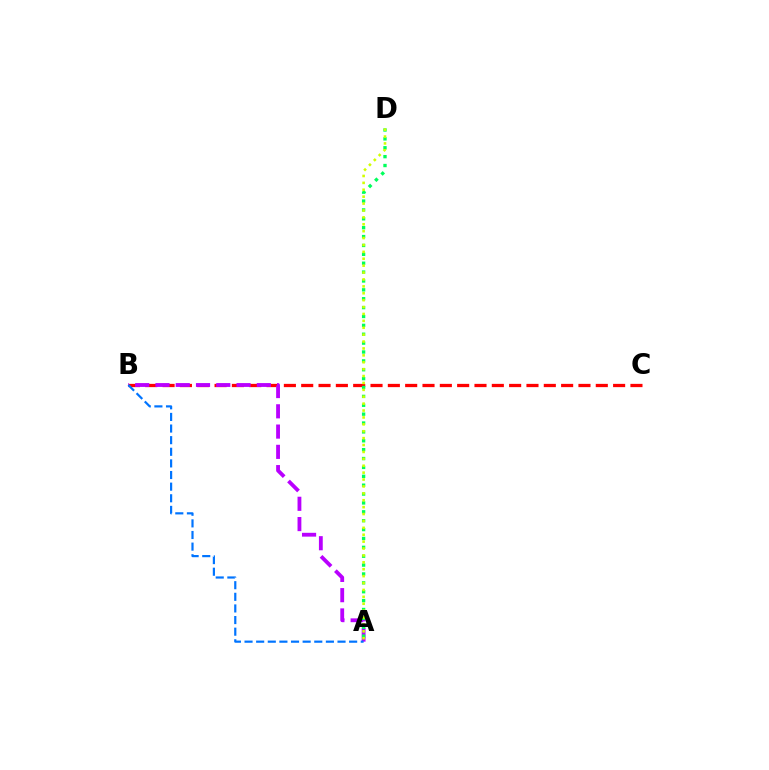{('B', 'C'): [{'color': '#ff0000', 'line_style': 'dashed', 'thickness': 2.35}], ('A', 'B'): [{'color': '#b900ff', 'line_style': 'dashed', 'thickness': 2.75}, {'color': '#0074ff', 'line_style': 'dashed', 'thickness': 1.58}], ('A', 'D'): [{'color': '#00ff5c', 'line_style': 'dotted', 'thickness': 2.41}, {'color': '#d1ff00', 'line_style': 'dotted', 'thickness': 1.87}]}